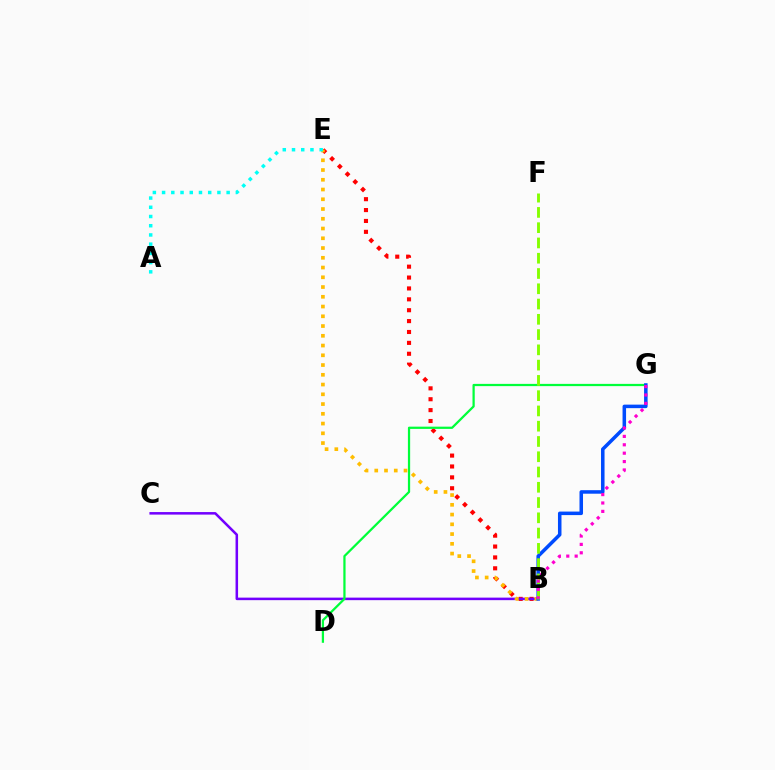{('B', 'E'): [{'color': '#ff0000', 'line_style': 'dotted', 'thickness': 2.96}, {'color': '#ffbd00', 'line_style': 'dotted', 'thickness': 2.65}], ('B', 'C'): [{'color': '#7200ff', 'line_style': 'solid', 'thickness': 1.82}], ('D', 'G'): [{'color': '#00ff39', 'line_style': 'solid', 'thickness': 1.61}], ('B', 'G'): [{'color': '#004bff', 'line_style': 'solid', 'thickness': 2.53}, {'color': '#ff00cf', 'line_style': 'dotted', 'thickness': 2.28}], ('A', 'E'): [{'color': '#00fff6', 'line_style': 'dotted', 'thickness': 2.51}], ('B', 'F'): [{'color': '#84ff00', 'line_style': 'dashed', 'thickness': 2.07}]}